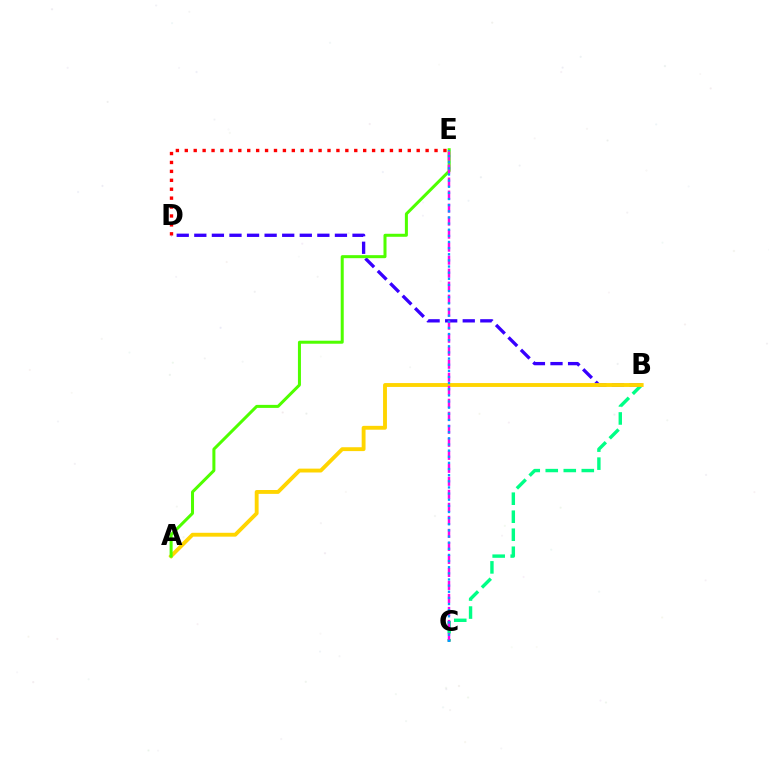{('B', 'C'): [{'color': '#00ff86', 'line_style': 'dashed', 'thickness': 2.45}], ('B', 'D'): [{'color': '#3700ff', 'line_style': 'dashed', 'thickness': 2.39}], ('A', 'B'): [{'color': '#ffd500', 'line_style': 'solid', 'thickness': 2.78}], ('A', 'E'): [{'color': '#4fff00', 'line_style': 'solid', 'thickness': 2.17}], ('C', 'E'): [{'color': '#ff00ed', 'line_style': 'dashed', 'thickness': 1.77}, {'color': '#009eff', 'line_style': 'dotted', 'thickness': 1.67}], ('D', 'E'): [{'color': '#ff0000', 'line_style': 'dotted', 'thickness': 2.42}]}